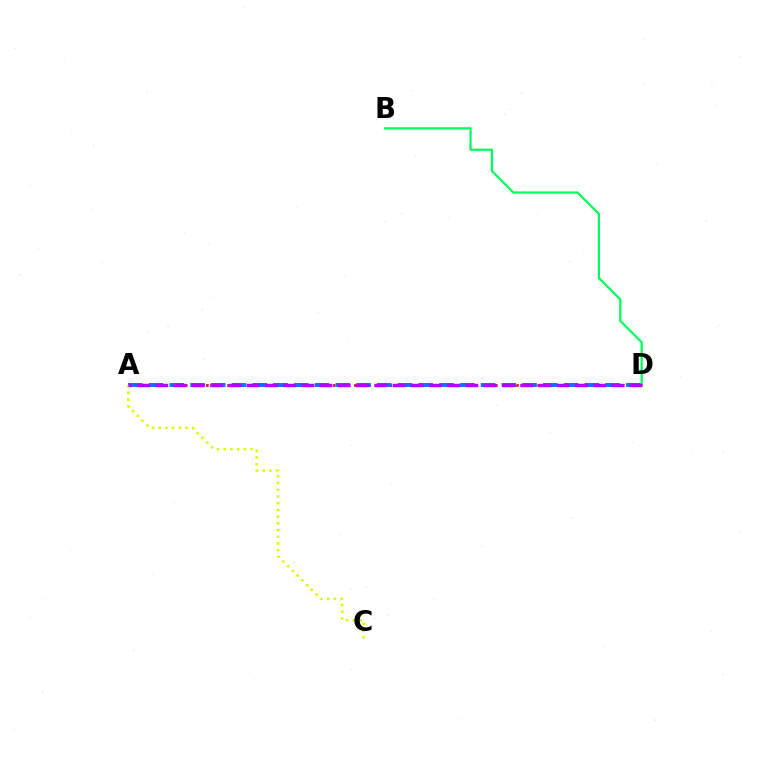{('B', 'D'): [{'color': '#00ff5c', 'line_style': 'solid', 'thickness': 1.6}], ('A', 'D'): [{'color': '#ff0000', 'line_style': 'dotted', 'thickness': 1.92}, {'color': '#0074ff', 'line_style': 'dashed', 'thickness': 2.82}, {'color': '#b900ff', 'line_style': 'dashed', 'thickness': 2.48}], ('A', 'C'): [{'color': '#d1ff00', 'line_style': 'dotted', 'thickness': 1.82}]}